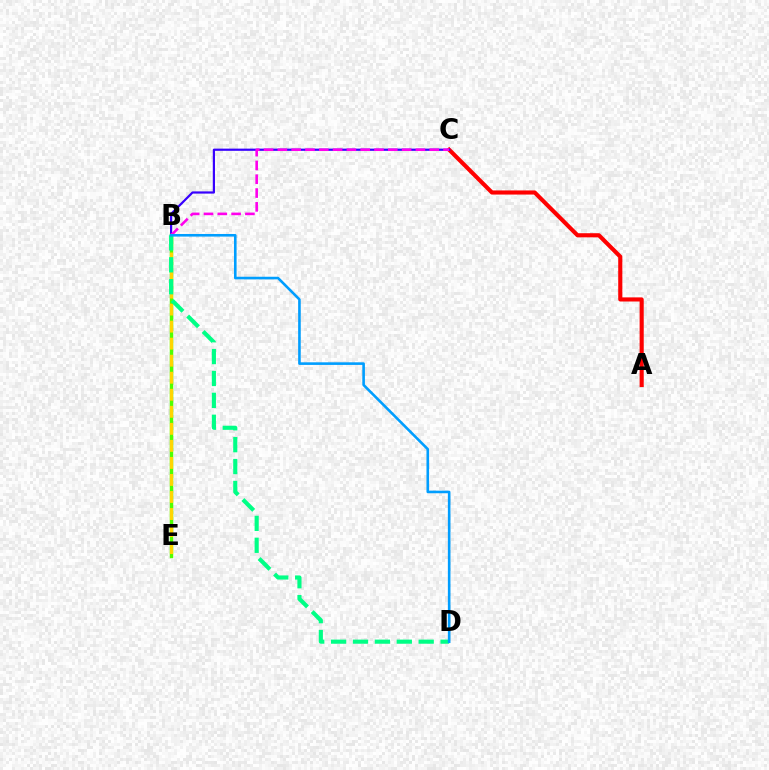{('A', 'C'): [{'color': '#ff0000', 'line_style': 'solid', 'thickness': 2.97}], ('B', 'C'): [{'color': '#3700ff', 'line_style': 'solid', 'thickness': 1.59}, {'color': '#ff00ed', 'line_style': 'dashed', 'thickness': 1.88}], ('B', 'E'): [{'color': '#4fff00', 'line_style': 'solid', 'thickness': 2.49}, {'color': '#ffd500', 'line_style': 'dashed', 'thickness': 2.31}], ('B', 'D'): [{'color': '#00ff86', 'line_style': 'dashed', 'thickness': 2.97}, {'color': '#009eff', 'line_style': 'solid', 'thickness': 1.88}]}